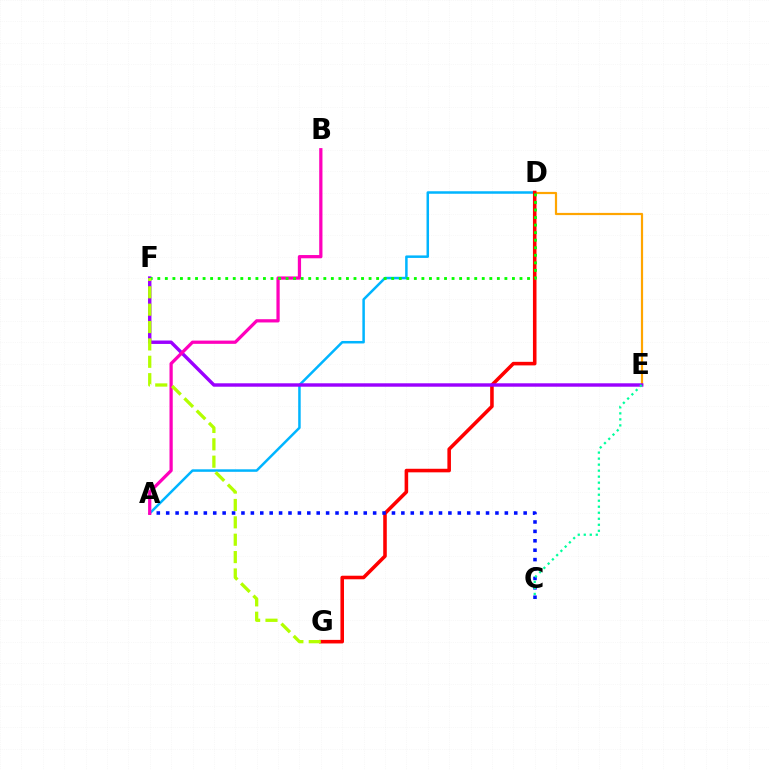{('A', 'D'): [{'color': '#00b5ff', 'line_style': 'solid', 'thickness': 1.8}], ('D', 'E'): [{'color': '#ffa500', 'line_style': 'solid', 'thickness': 1.59}], ('D', 'G'): [{'color': '#ff0000', 'line_style': 'solid', 'thickness': 2.57}], ('E', 'F'): [{'color': '#9b00ff', 'line_style': 'solid', 'thickness': 2.46}], ('A', 'C'): [{'color': '#0010ff', 'line_style': 'dotted', 'thickness': 2.56}], ('C', 'E'): [{'color': '#00ff9d', 'line_style': 'dotted', 'thickness': 1.63}], ('A', 'B'): [{'color': '#ff00bd', 'line_style': 'solid', 'thickness': 2.34}], ('D', 'F'): [{'color': '#08ff00', 'line_style': 'dotted', 'thickness': 2.05}], ('F', 'G'): [{'color': '#b3ff00', 'line_style': 'dashed', 'thickness': 2.36}]}